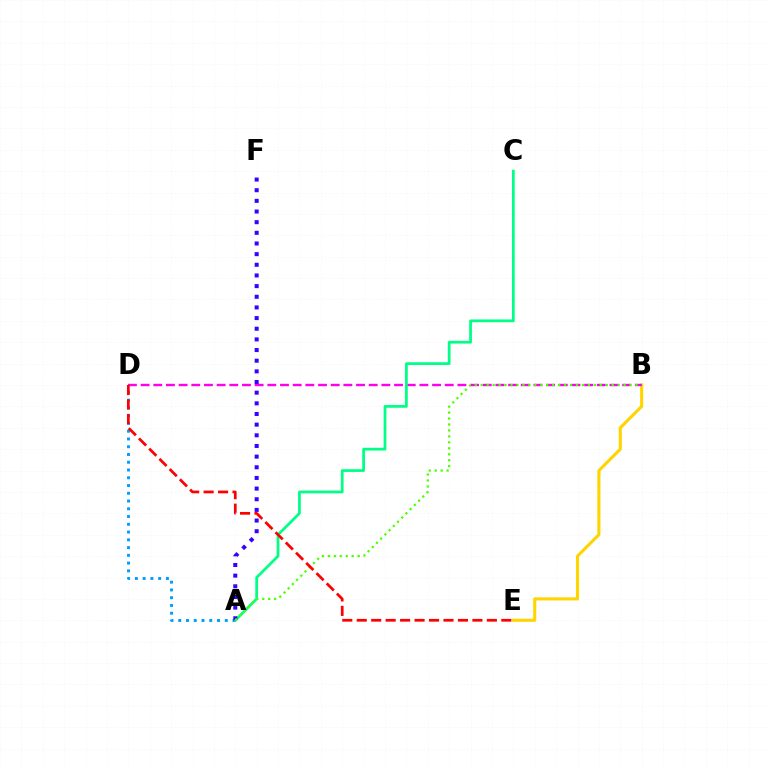{('B', 'E'): [{'color': '#ffd500', 'line_style': 'solid', 'thickness': 2.23}], ('B', 'D'): [{'color': '#ff00ed', 'line_style': 'dashed', 'thickness': 1.72}], ('A', 'D'): [{'color': '#009eff', 'line_style': 'dotted', 'thickness': 2.11}], ('A', 'C'): [{'color': '#00ff86', 'line_style': 'solid', 'thickness': 1.98}], ('A', 'F'): [{'color': '#3700ff', 'line_style': 'dotted', 'thickness': 2.9}], ('A', 'B'): [{'color': '#4fff00', 'line_style': 'dotted', 'thickness': 1.62}], ('D', 'E'): [{'color': '#ff0000', 'line_style': 'dashed', 'thickness': 1.96}]}